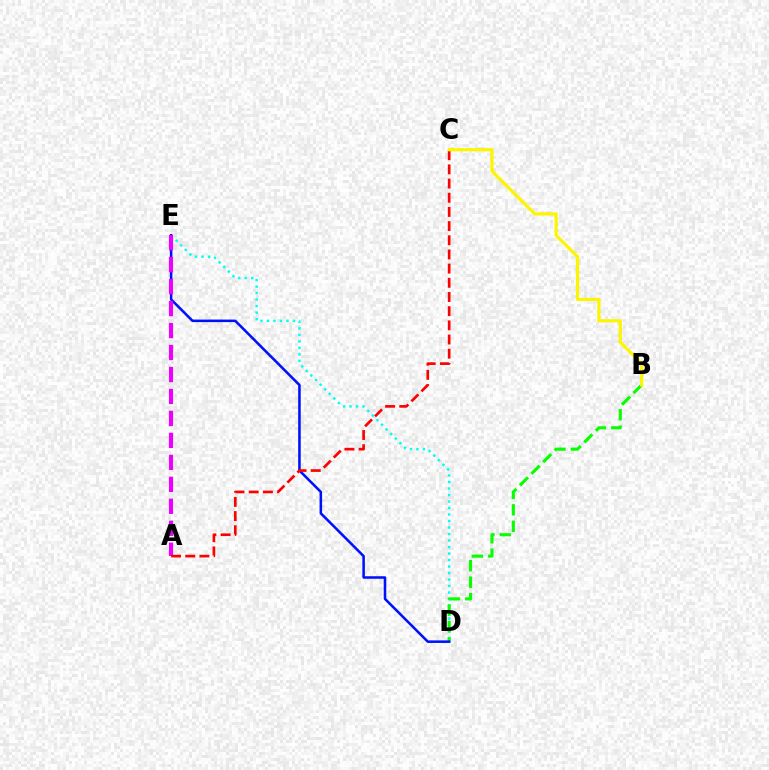{('D', 'E'): [{'color': '#00fff6', 'line_style': 'dotted', 'thickness': 1.77}, {'color': '#0010ff', 'line_style': 'solid', 'thickness': 1.83}], ('B', 'D'): [{'color': '#08ff00', 'line_style': 'dashed', 'thickness': 2.23}], ('A', 'E'): [{'color': '#ee00ff', 'line_style': 'dashed', 'thickness': 2.98}], ('A', 'C'): [{'color': '#ff0000', 'line_style': 'dashed', 'thickness': 1.93}], ('B', 'C'): [{'color': '#fcf500', 'line_style': 'solid', 'thickness': 2.31}]}